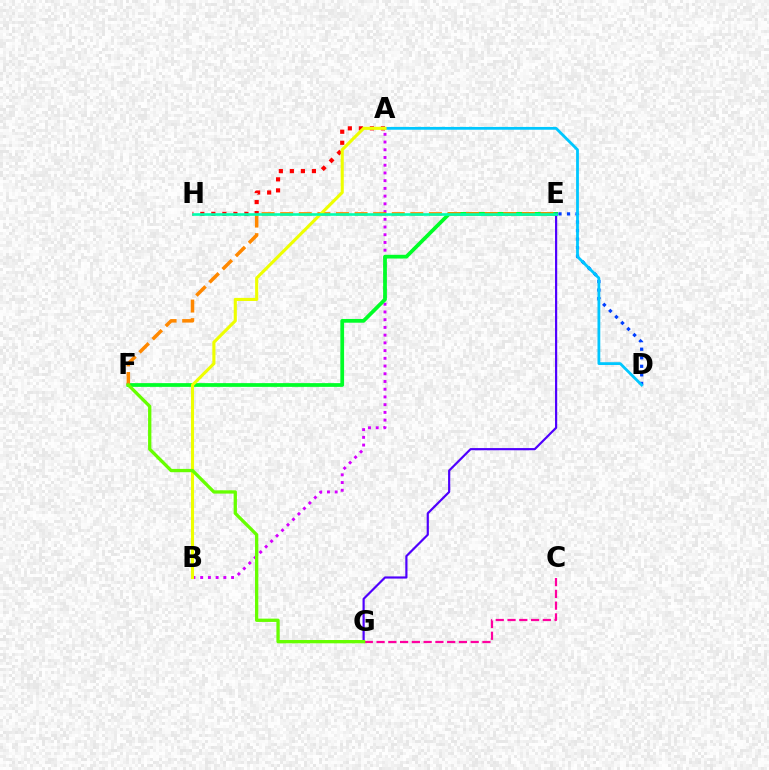{('D', 'E'): [{'color': '#003fff', 'line_style': 'dotted', 'thickness': 2.32}], ('A', 'H'): [{'color': '#ff0000', 'line_style': 'dotted', 'thickness': 3.0}], ('A', 'D'): [{'color': '#00c7ff', 'line_style': 'solid', 'thickness': 2.01}], ('A', 'B'): [{'color': '#d600ff', 'line_style': 'dotted', 'thickness': 2.1}, {'color': '#eeff00', 'line_style': 'solid', 'thickness': 2.23}], ('E', 'F'): [{'color': '#00ff27', 'line_style': 'solid', 'thickness': 2.69}, {'color': '#ff8800', 'line_style': 'dashed', 'thickness': 2.53}], ('C', 'G'): [{'color': '#ff00a0', 'line_style': 'dashed', 'thickness': 1.6}], ('E', 'G'): [{'color': '#4f00ff', 'line_style': 'solid', 'thickness': 1.57}], ('E', 'H'): [{'color': '#00ffaf', 'line_style': 'solid', 'thickness': 1.9}], ('F', 'G'): [{'color': '#66ff00', 'line_style': 'solid', 'thickness': 2.38}]}